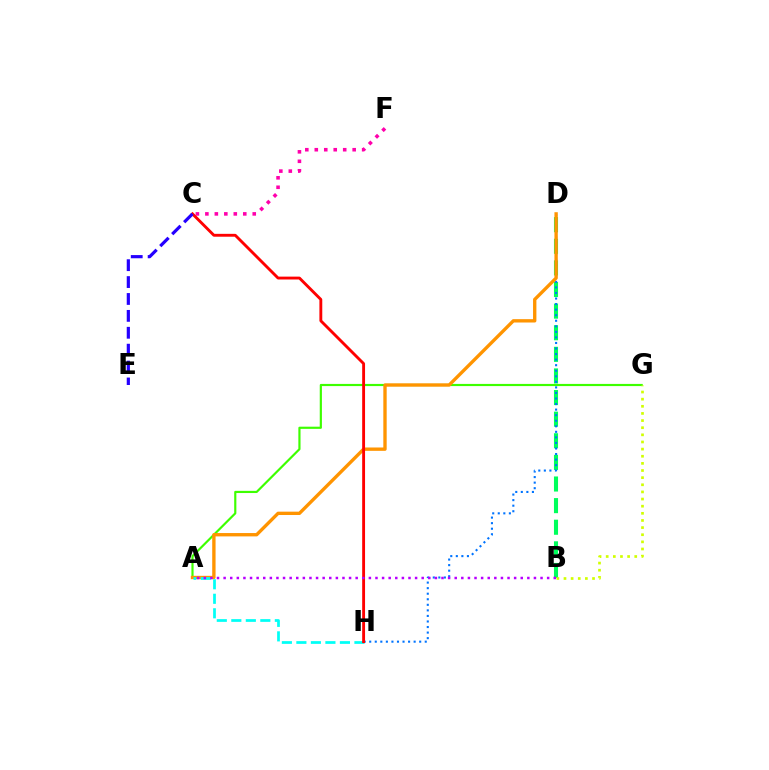{('B', 'D'): [{'color': '#00ff5c', 'line_style': 'dashed', 'thickness': 2.94}], ('D', 'H'): [{'color': '#0074ff', 'line_style': 'dotted', 'thickness': 1.51}], ('A', 'G'): [{'color': '#3dff00', 'line_style': 'solid', 'thickness': 1.57}], ('C', 'F'): [{'color': '#ff00ac', 'line_style': 'dotted', 'thickness': 2.57}], ('A', 'D'): [{'color': '#ff9400', 'line_style': 'solid', 'thickness': 2.41}], ('A', 'H'): [{'color': '#00fff6', 'line_style': 'dashed', 'thickness': 1.97}], ('B', 'G'): [{'color': '#d1ff00', 'line_style': 'dotted', 'thickness': 1.94}], ('C', 'H'): [{'color': '#ff0000', 'line_style': 'solid', 'thickness': 2.07}], ('A', 'B'): [{'color': '#b900ff', 'line_style': 'dotted', 'thickness': 1.79}], ('C', 'E'): [{'color': '#2500ff', 'line_style': 'dashed', 'thickness': 2.3}]}